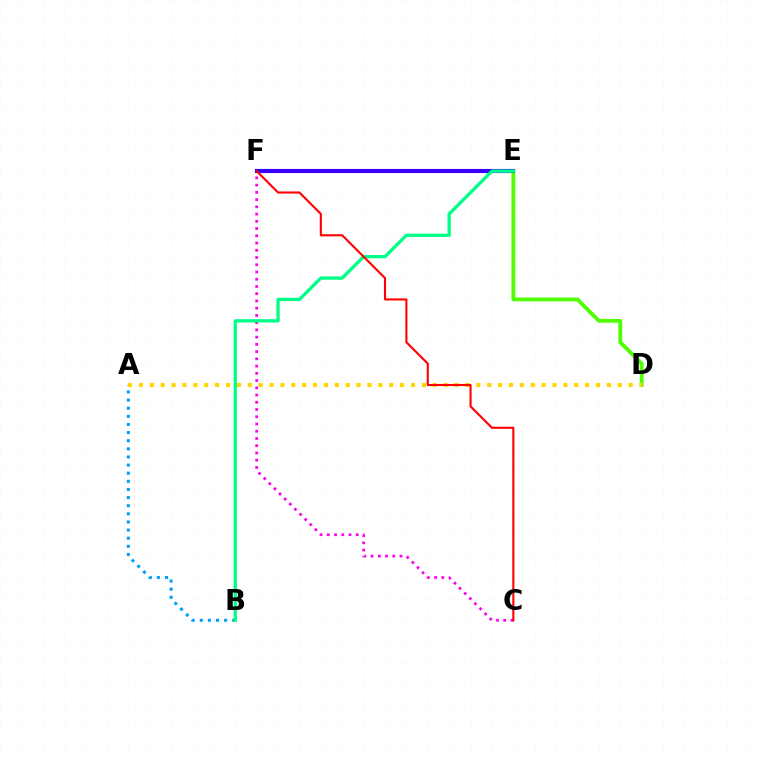{('D', 'E'): [{'color': '#4fff00', 'line_style': 'solid', 'thickness': 2.74}], ('C', 'F'): [{'color': '#ff00ed', 'line_style': 'dotted', 'thickness': 1.97}, {'color': '#ff0000', 'line_style': 'solid', 'thickness': 1.51}], ('E', 'F'): [{'color': '#3700ff', 'line_style': 'solid', 'thickness': 2.97}], ('A', 'B'): [{'color': '#009eff', 'line_style': 'dotted', 'thickness': 2.21}], ('A', 'D'): [{'color': '#ffd500', 'line_style': 'dotted', 'thickness': 2.96}], ('B', 'E'): [{'color': '#00ff86', 'line_style': 'solid', 'thickness': 2.37}]}